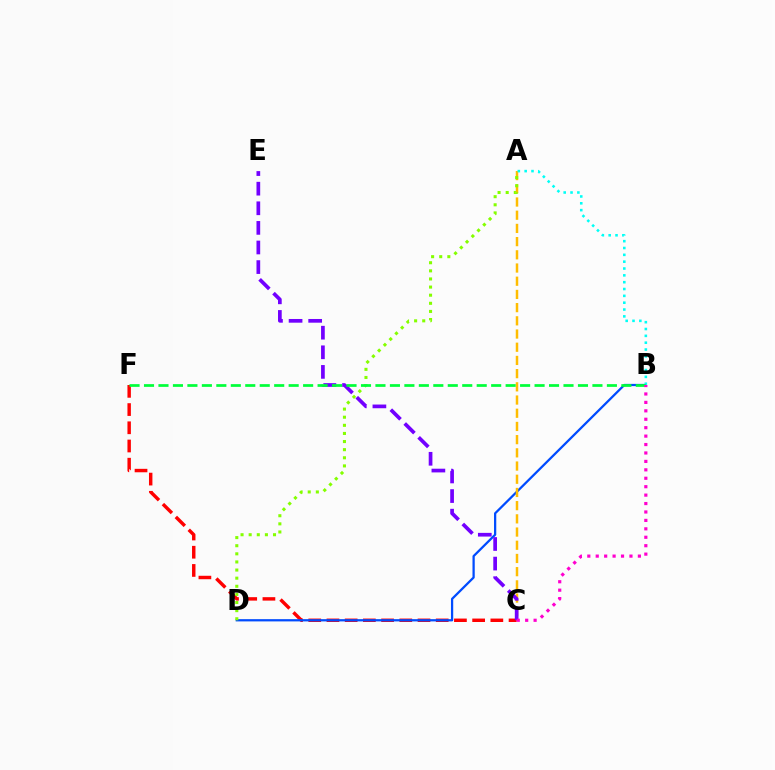{('C', 'F'): [{'color': '#ff0000', 'line_style': 'dashed', 'thickness': 2.47}], ('B', 'D'): [{'color': '#004bff', 'line_style': 'solid', 'thickness': 1.62}], ('A', 'C'): [{'color': '#ffbd00', 'line_style': 'dashed', 'thickness': 1.79}], ('A', 'D'): [{'color': '#84ff00', 'line_style': 'dotted', 'thickness': 2.2}], ('A', 'B'): [{'color': '#00fff6', 'line_style': 'dotted', 'thickness': 1.86}], ('C', 'E'): [{'color': '#7200ff', 'line_style': 'dashed', 'thickness': 2.66}], ('B', 'F'): [{'color': '#00ff39', 'line_style': 'dashed', 'thickness': 1.97}], ('B', 'C'): [{'color': '#ff00cf', 'line_style': 'dotted', 'thickness': 2.29}]}